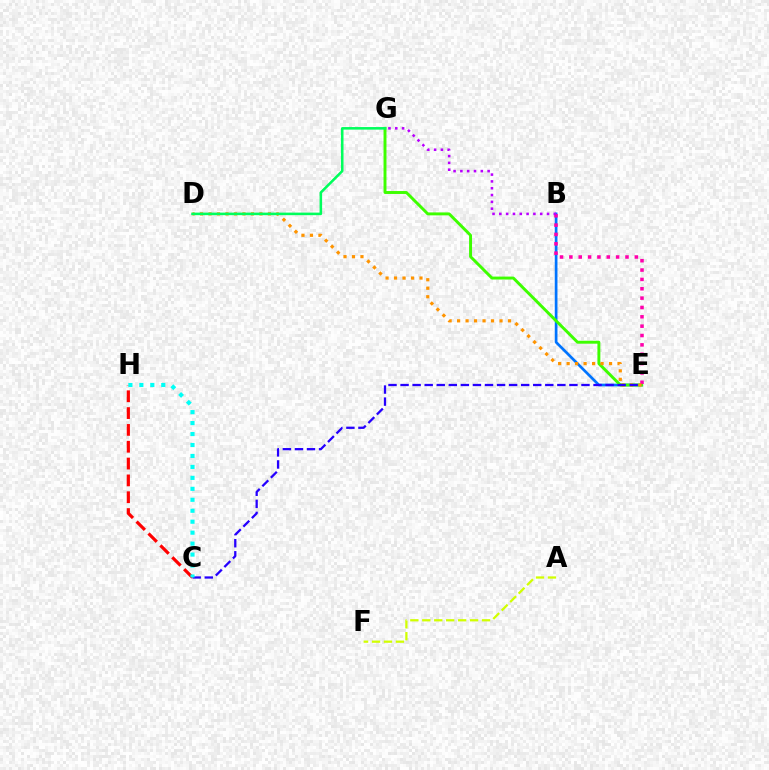{('B', 'E'): [{'color': '#0074ff', 'line_style': 'solid', 'thickness': 1.94}, {'color': '#ff00ac', 'line_style': 'dotted', 'thickness': 2.54}], ('E', 'G'): [{'color': '#3dff00', 'line_style': 'solid', 'thickness': 2.11}], ('C', 'H'): [{'color': '#ff0000', 'line_style': 'dashed', 'thickness': 2.29}, {'color': '#00fff6', 'line_style': 'dotted', 'thickness': 2.98}], ('B', 'G'): [{'color': '#b900ff', 'line_style': 'dotted', 'thickness': 1.85}], ('D', 'E'): [{'color': '#ff9400', 'line_style': 'dotted', 'thickness': 2.3}], ('A', 'F'): [{'color': '#d1ff00', 'line_style': 'dashed', 'thickness': 1.62}], ('D', 'G'): [{'color': '#00ff5c', 'line_style': 'solid', 'thickness': 1.85}], ('C', 'E'): [{'color': '#2500ff', 'line_style': 'dashed', 'thickness': 1.64}]}